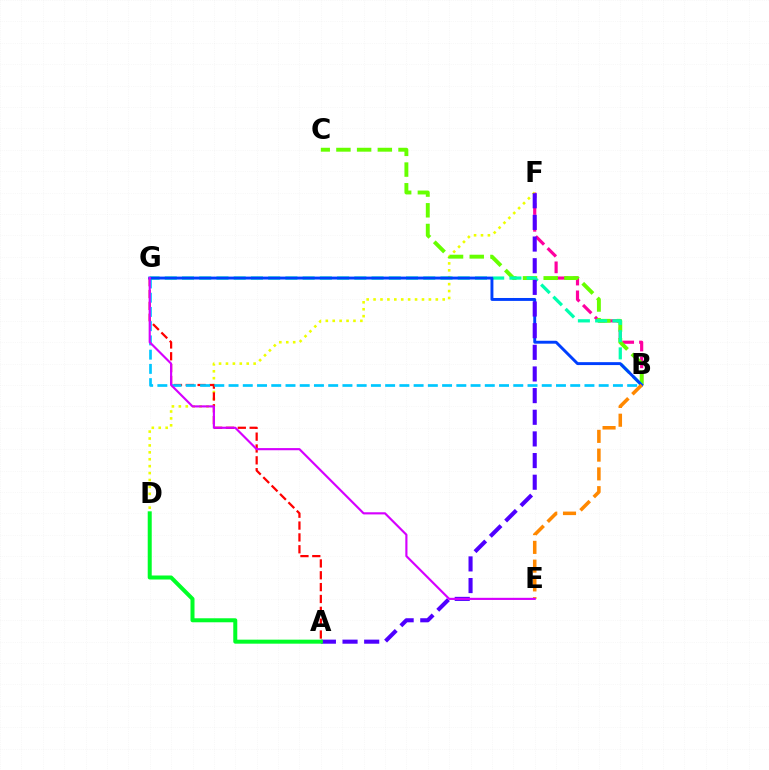{('B', 'F'): [{'color': '#ff00a0', 'line_style': 'dashed', 'thickness': 2.28}], ('D', 'F'): [{'color': '#eeff00', 'line_style': 'dotted', 'thickness': 1.88}], ('A', 'G'): [{'color': '#ff0000', 'line_style': 'dashed', 'thickness': 1.61}], ('B', 'G'): [{'color': '#00c7ff', 'line_style': 'dashed', 'thickness': 1.93}, {'color': '#00ffaf', 'line_style': 'dashed', 'thickness': 2.34}, {'color': '#003fff', 'line_style': 'solid', 'thickness': 2.1}], ('B', 'C'): [{'color': '#66ff00', 'line_style': 'dashed', 'thickness': 2.81}], ('A', 'F'): [{'color': '#4f00ff', 'line_style': 'dashed', 'thickness': 2.94}], ('B', 'E'): [{'color': '#ff8800', 'line_style': 'dashed', 'thickness': 2.55}], ('E', 'G'): [{'color': '#d600ff', 'line_style': 'solid', 'thickness': 1.55}], ('A', 'D'): [{'color': '#00ff27', 'line_style': 'solid', 'thickness': 2.89}]}